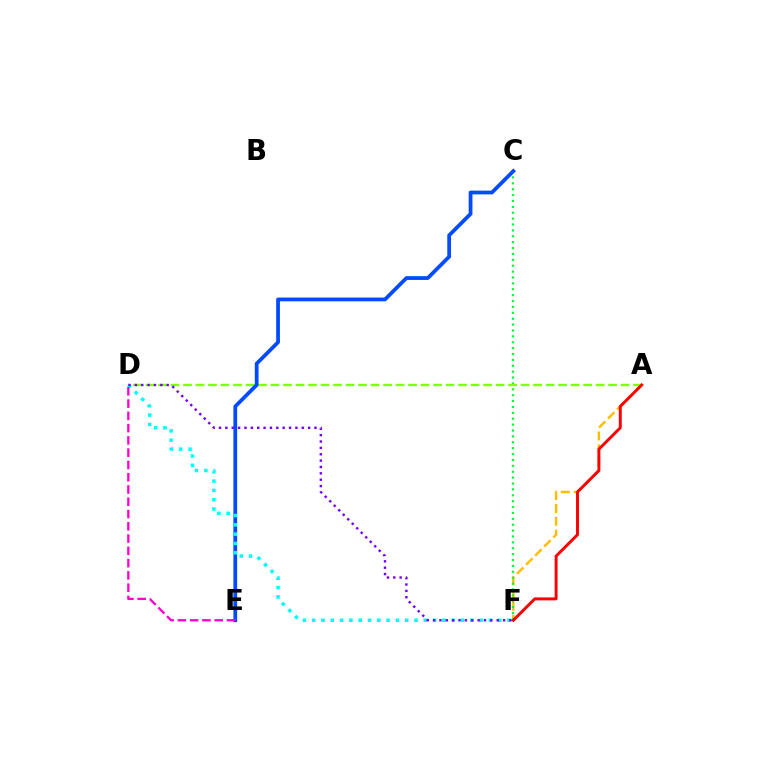{('A', 'F'): [{'color': '#ffbd00', 'line_style': 'dashed', 'thickness': 1.74}, {'color': '#ff0000', 'line_style': 'solid', 'thickness': 2.12}], ('C', 'F'): [{'color': '#00ff39', 'line_style': 'dotted', 'thickness': 1.6}], ('A', 'D'): [{'color': '#84ff00', 'line_style': 'dashed', 'thickness': 1.7}], ('C', 'E'): [{'color': '#004bff', 'line_style': 'solid', 'thickness': 2.7}], ('D', 'F'): [{'color': '#00fff6', 'line_style': 'dotted', 'thickness': 2.53}, {'color': '#7200ff', 'line_style': 'dotted', 'thickness': 1.73}], ('D', 'E'): [{'color': '#ff00cf', 'line_style': 'dashed', 'thickness': 1.67}]}